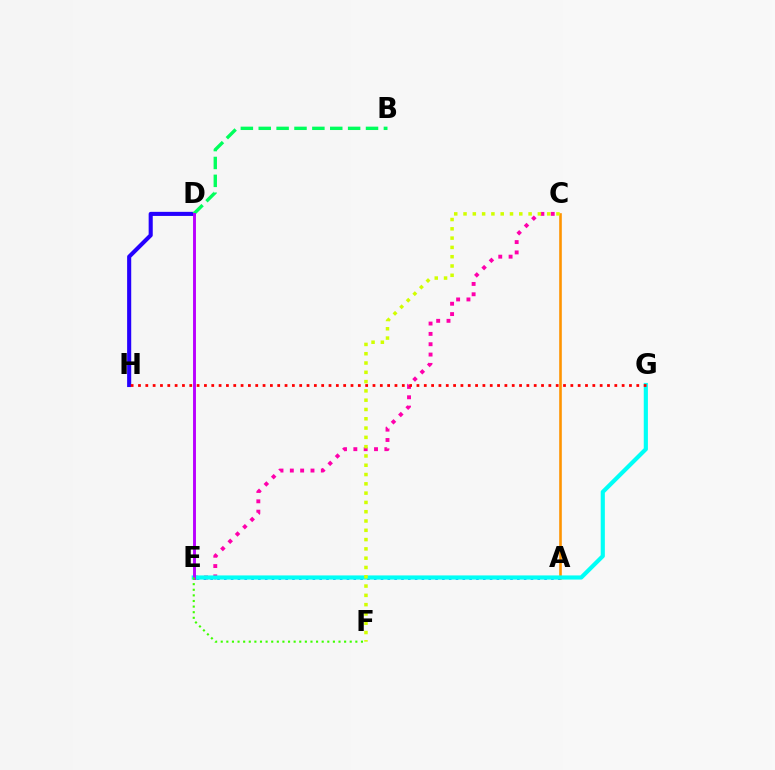{('D', 'H'): [{'color': '#2500ff', 'line_style': 'solid', 'thickness': 2.95}], ('A', 'C'): [{'color': '#ff9400', 'line_style': 'solid', 'thickness': 1.88}], ('C', 'E'): [{'color': '#ff00ac', 'line_style': 'dotted', 'thickness': 2.81}], ('A', 'E'): [{'color': '#0074ff', 'line_style': 'dotted', 'thickness': 1.85}], ('B', 'D'): [{'color': '#00ff5c', 'line_style': 'dashed', 'thickness': 2.43}], ('E', 'G'): [{'color': '#00fff6', 'line_style': 'solid', 'thickness': 2.99}], ('D', 'E'): [{'color': '#b900ff', 'line_style': 'solid', 'thickness': 2.1}], ('C', 'F'): [{'color': '#d1ff00', 'line_style': 'dotted', 'thickness': 2.53}], ('E', 'F'): [{'color': '#3dff00', 'line_style': 'dotted', 'thickness': 1.52}], ('G', 'H'): [{'color': '#ff0000', 'line_style': 'dotted', 'thickness': 1.99}]}